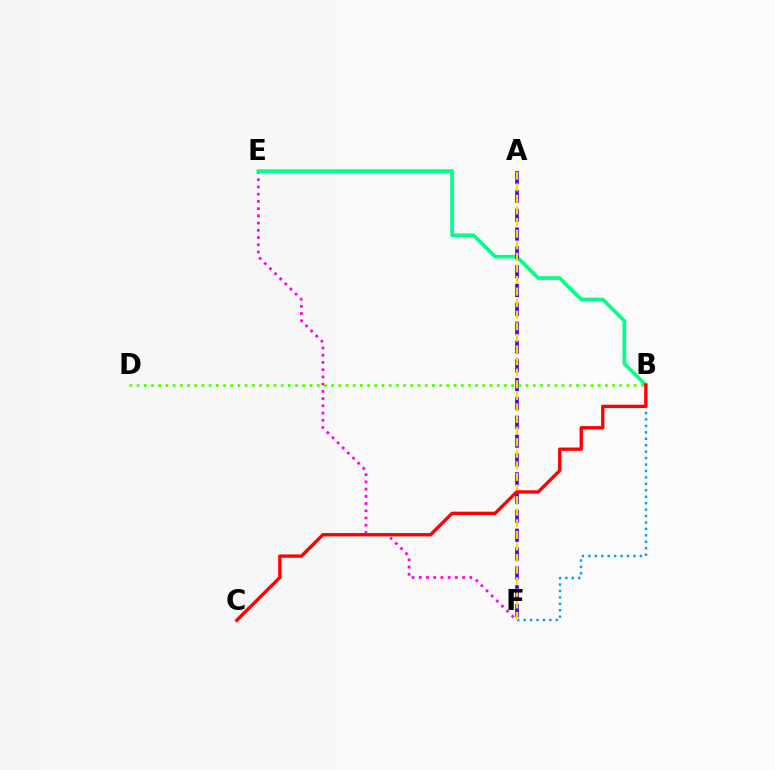{('E', 'F'): [{'color': '#ff00ed', 'line_style': 'dotted', 'thickness': 1.96}], ('B', 'F'): [{'color': '#009eff', 'line_style': 'dotted', 'thickness': 1.75}], ('B', 'E'): [{'color': '#00ff86', 'line_style': 'solid', 'thickness': 2.63}], ('A', 'F'): [{'color': '#3700ff', 'line_style': 'dashed', 'thickness': 2.56}, {'color': '#ffd500', 'line_style': 'dashed', 'thickness': 1.57}], ('B', 'D'): [{'color': '#4fff00', 'line_style': 'dotted', 'thickness': 1.96}], ('B', 'C'): [{'color': '#ff0000', 'line_style': 'solid', 'thickness': 2.4}]}